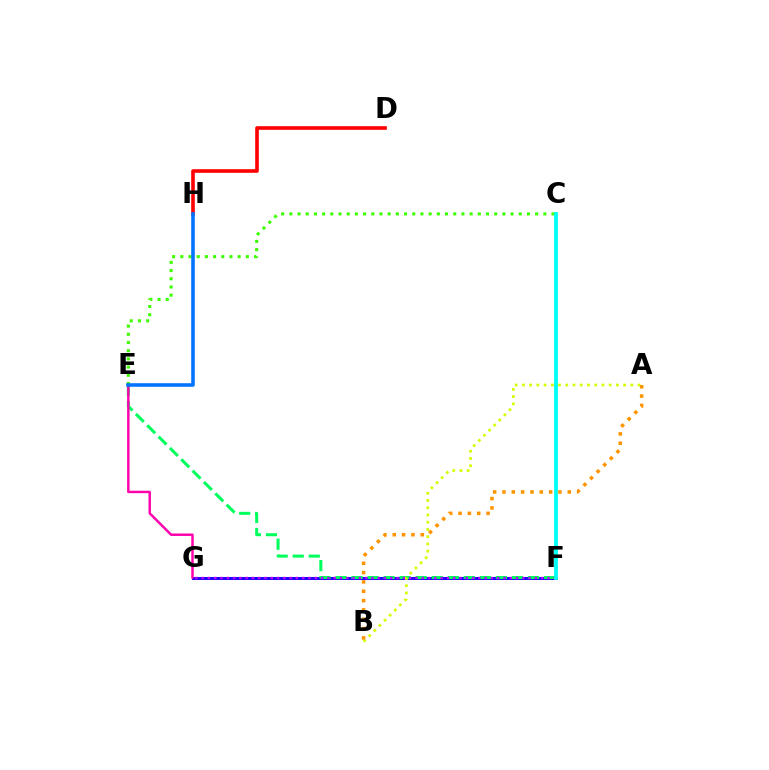{('F', 'G'): [{'color': '#2500ff', 'line_style': 'solid', 'thickness': 2.15}, {'color': '#b900ff', 'line_style': 'dotted', 'thickness': 1.71}], ('E', 'F'): [{'color': '#00ff5c', 'line_style': 'dashed', 'thickness': 2.18}], ('C', 'E'): [{'color': '#3dff00', 'line_style': 'dotted', 'thickness': 2.23}], ('A', 'B'): [{'color': '#d1ff00', 'line_style': 'dotted', 'thickness': 1.96}, {'color': '#ff9400', 'line_style': 'dotted', 'thickness': 2.54}], ('D', 'H'): [{'color': '#ff0000', 'line_style': 'solid', 'thickness': 2.6}], ('C', 'F'): [{'color': '#00fff6', 'line_style': 'solid', 'thickness': 2.76}], ('E', 'G'): [{'color': '#ff00ac', 'line_style': 'solid', 'thickness': 1.77}], ('E', 'H'): [{'color': '#0074ff', 'line_style': 'solid', 'thickness': 2.58}]}